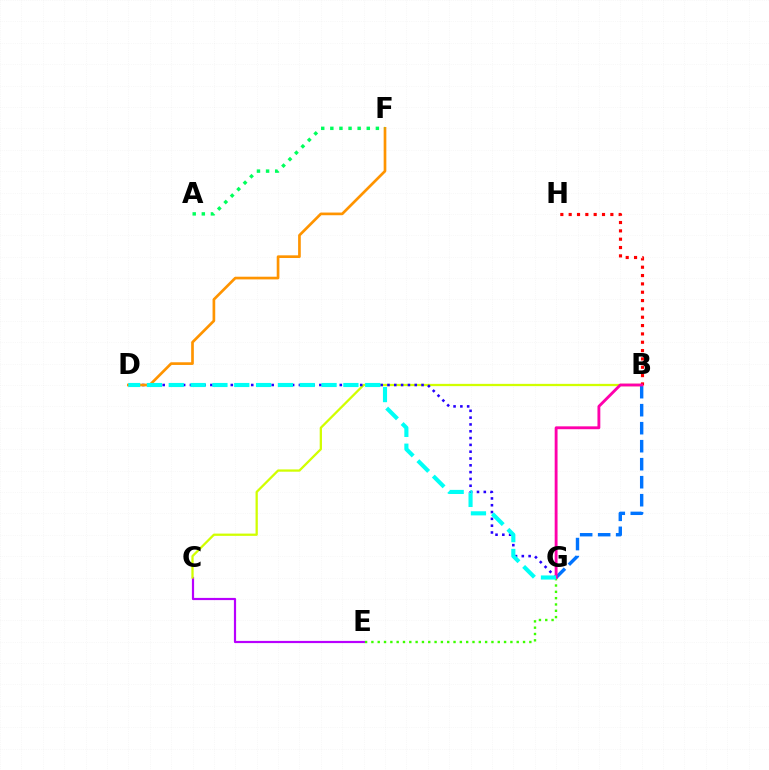{('C', 'E'): [{'color': '#b900ff', 'line_style': 'solid', 'thickness': 1.58}], ('B', 'C'): [{'color': '#d1ff00', 'line_style': 'solid', 'thickness': 1.64}], ('E', 'G'): [{'color': '#3dff00', 'line_style': 'dotted', 'thickness': 1.72}], ('B', 'H'): [{'color': '#ff0000', 'line_style': 'dotted', 'thickness': 2.26}], ('B', 'G'): [{'color': '#0074ff', 'line_style': 'dashed', 'thickness': 2.45}, {'color': '#ff00ac', 'line_style': 'solid', 'thickness': 2.06}], ('D', 'G'): [{'color': '#2500ff', 'line_style': 'dotted', 'thickness': 1.85}, {'color': '#00fff6', 'line_style': 'dashed', 'thickness': 2.97}], ('D', 'F'): [{'color': '#ff9400', 'line_style': 'solid', 'thickness': 1.93}], ('A', 'F'): [{'color': '#00ff5c', 'line_style': 'dotted', 'thickness': 2.47}]}